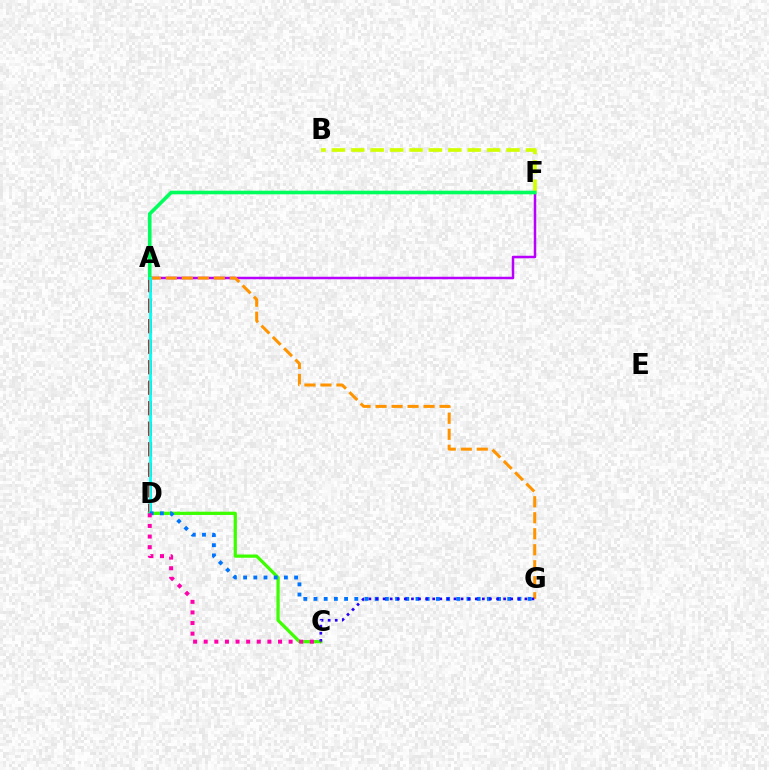{('A', 'F'): [{'color': '#b900ff', 'line_style': 'solid', 'thickness': 1.8}, {'color': '#00ff5c', 'line_style': 'solid', 'thickness': 2.62}], ('A', 'G'): [{'color': '#ff9400', 'line_style': 'dashed', 'thickness': 2.17}], ('B', 'F'): [{'color': '#d1ff00', 'line_style': 'dashed', 'thickness': 2.64}], ('A', 'D'): [{'color': '#ff0000', 'line_style': 'dashed', 'thickness': 2.79}, {'color': '#00fff6', 'line_style': 'solid', 'thickness': 2.02}], ('C', 'D'): [{'color': '#3dff00', 'line_style': 'solid', 'thickness': 2.33}, {'color': '#ff00ac', 'line_style': 'dotted', 'thickness': 2.88}], ('D', 'G'): [{'color': '#0074ff', 'line_style': 'dotted', 'thickness': 2.77}], ('C', 'G'): [{'color': '#2500ff', 'line_style': 'dotted', 'thickness': 1.93}]}